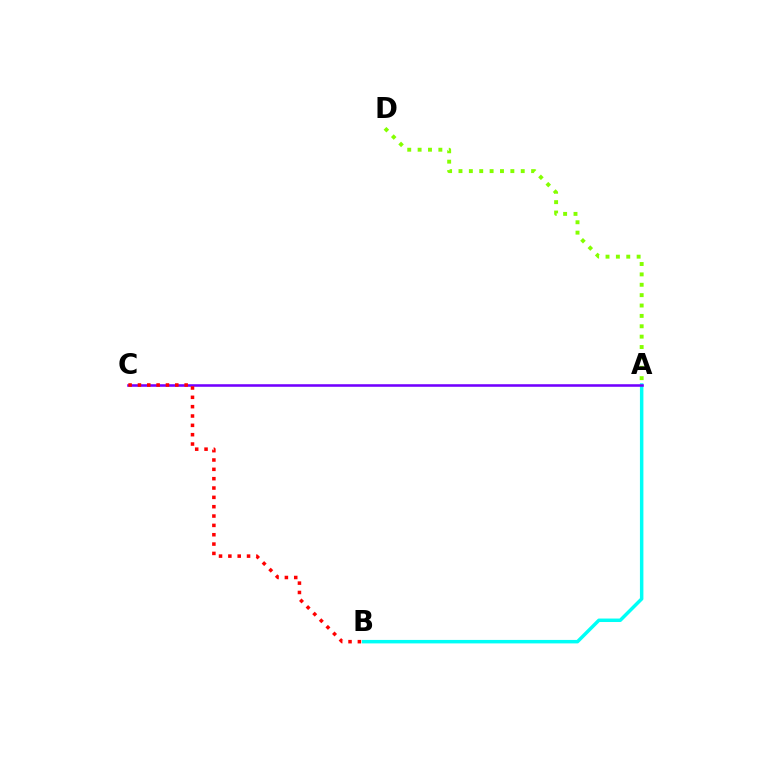{('A', 'D'): [{'color': '#84ff00', 'line_style': 'dotted', 'thickness': 2.82}], ('A', 'B'): [{'color': '#00fff6', 'line_style': 'solid', 'thickness': 2.5}], ('A', 'C'): [{'color': '#7200ff', 'line_style': 'solid', 'thickness': 1.84}], ('B', 'C'): [{'color': '#ff0000', 'line_style': 'dotted', 'thickness': 2.54}]}